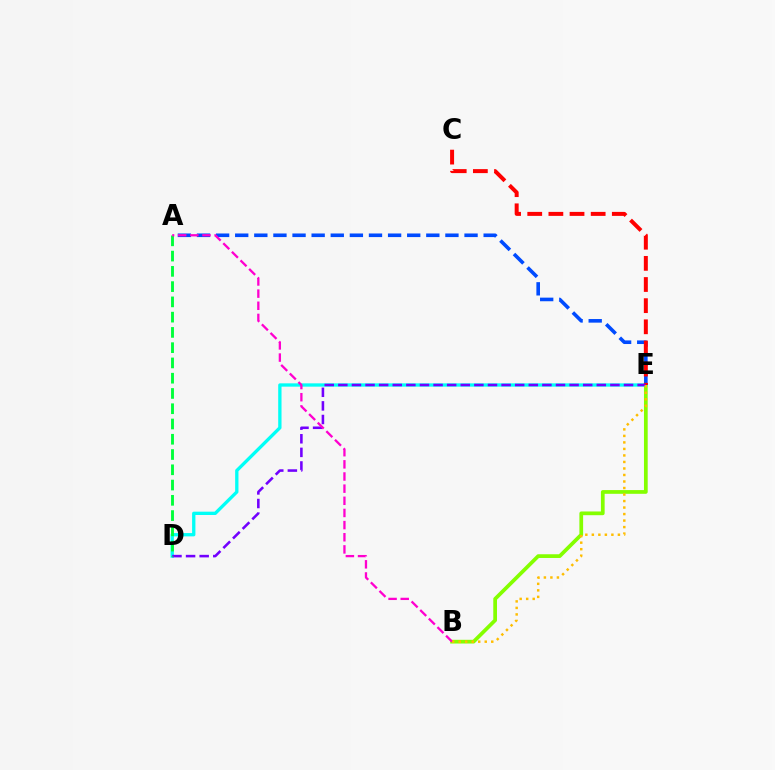{('B', 'E'): [{'color': '#84ff00', 'line_style': 'solid', 'thickness': 2.68}, {'color': '#ffbd00', 'line_style': 'dotted', 'thickness': 1.77}], ('D', 'E'): [{'color': '#00fff6', 'line_style': 'solid', 'thickness': 2.39}, {'color': '#7200ff', 'line_style': 'dashed', 'thickness': 1.85}], ('A', 'E'): [{'color': '#004bff', 'line_style': 'dashed', 'thickness': 2.6}], ('C', 'E'): [{'color': '#ff0000', 'line_style': 'dashed', 'thickness': 2.87}], ('A', 'D'): [{'color': '#00ff39', 'line_style': 'dashed', 'thickness': 2.07}], ('A', 'B'): [{'color': '#ff00cf', 'line_style': 'dashed', 'thickness': 1.65}]}